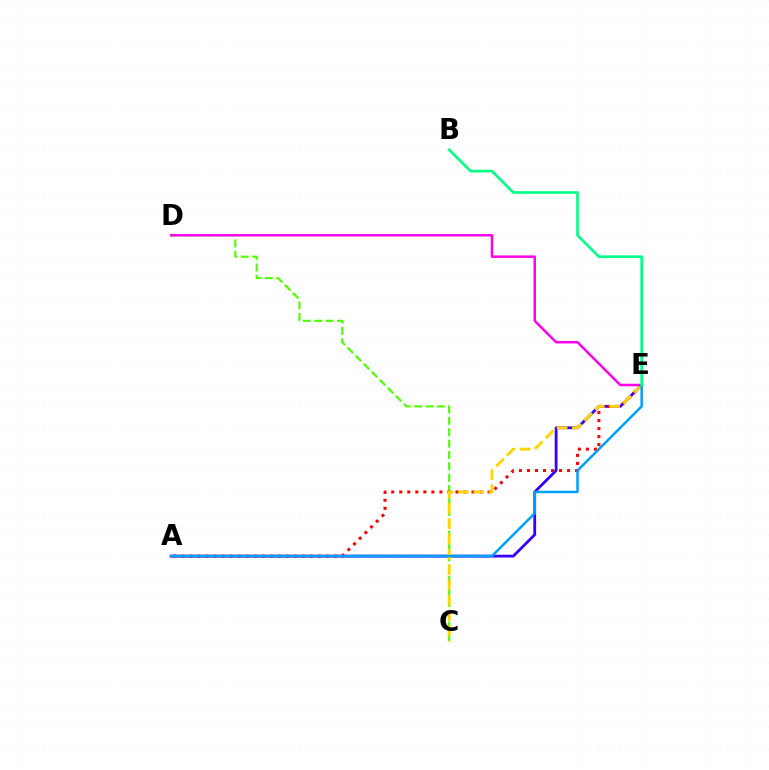{('C', 'D'): [{'color': '#4fff00', 'line_style': 'dashed', 'thickness': 1.55}], ('A', 'E'): [{'color': '#3700ff', 'line_style': 'solid', 'thickness': 2.02}, {'color': '#ff0000', 'line_style': 'dotted', 'thickness': 2.18}, {'color': '#009eff', 'line_style': 'solid', 'thickness': 1.79}], ('C', 'E'): [{'color': '#ffd500', 'line_style': 'dashed', 'thickness': 2.08}], ('D', 'E'): [{'color': '#ff00ed', 'line_style': 'solid', 'thickness': 1.8}], ('B', 'E'): [{'color': '#00ff86', 'line_style': 'solid', 'thickness': 1.9}]}